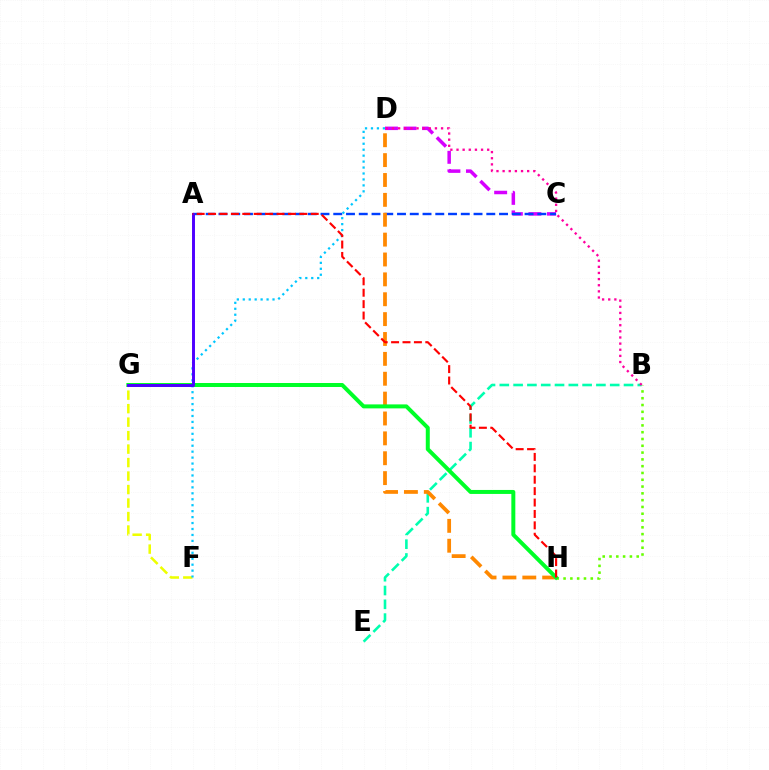{('C', 'D'): [{'color': '#d600ff', 'line_style': 'dashed', 'thickness': 2.52}], ('F', 'G'): [{'color': '#eeff00', 'line_style': 'dashed', 'thickness': 1.83}], ('B', 'H'): [{'color': '#66ff00', 'line_style': 'dotted', 'thickness': 1.85}], ('D', 'F'): [{'color': '#00c7ff', 'line_style': 'dotted', 'thickness': 1.62}], ('B', 'E'): [{'color': '#00ffaf', 'line_style': 'dashed', 'thickness': 1.87}], ('A', 'C'): [{'color': '#003fff', 'line_style': 'dashed', 'thickness': 1.73}], ('B', 'D'): [{'color': '#ff00a0', 'line_style': 'dotted', 'thickness': 1.67}], ('D', 'H'): [{'color': '#ff8800', 'line_style': 'dashed', 'thickness': 2.7}], ('G', 'H'): [{'color': '#00ff27', 'line_style': 'solid', 'thickness': 2.87}], ('A', 'G'): [{'color': '#4f00ff', 'line_style': 'solid', 'thickness': 2.12}], ('A', 'H'): [{'color': '#ff0000', 'line_style': 'dashed', 'thickness': 1.55}]}